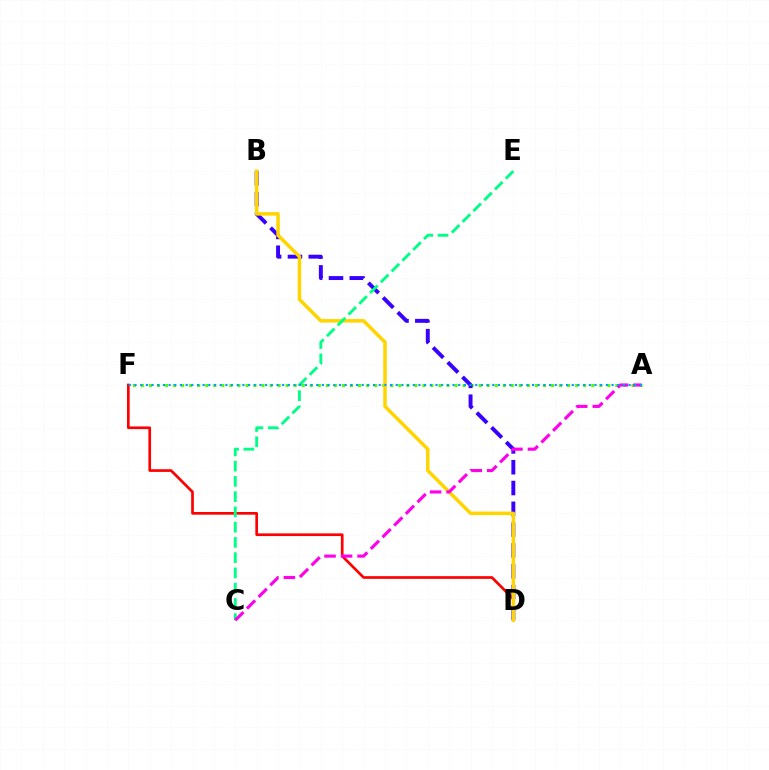{('A', 'F'): [{'color': '#4fff00', 'line_style': 'dotted', 'thickness': 2.18}, {'color': '#009eff', 'line_style': 'dotted', 'thickness': 1.54}], ('D', 'F'): [{'color': '#ff0000', 'line_style': 'solid', 'thickness': 1.93}], ('B', 'D'): [{'color': '#3700ff', 'line_style': 'dashed', 'thickness': 2.83}, {'color': '#ffd500', 'line_style': 'solid', 'thickness': 2.53}], ('C', 'E'): [{'color': '#00ff86', 'line_style': 'dashed', 'thickness': 2.07}], ('A', 'C'): [{'color': '#ff00ed', 'line_style': 'dashed', 'thickness': 2.24}]}